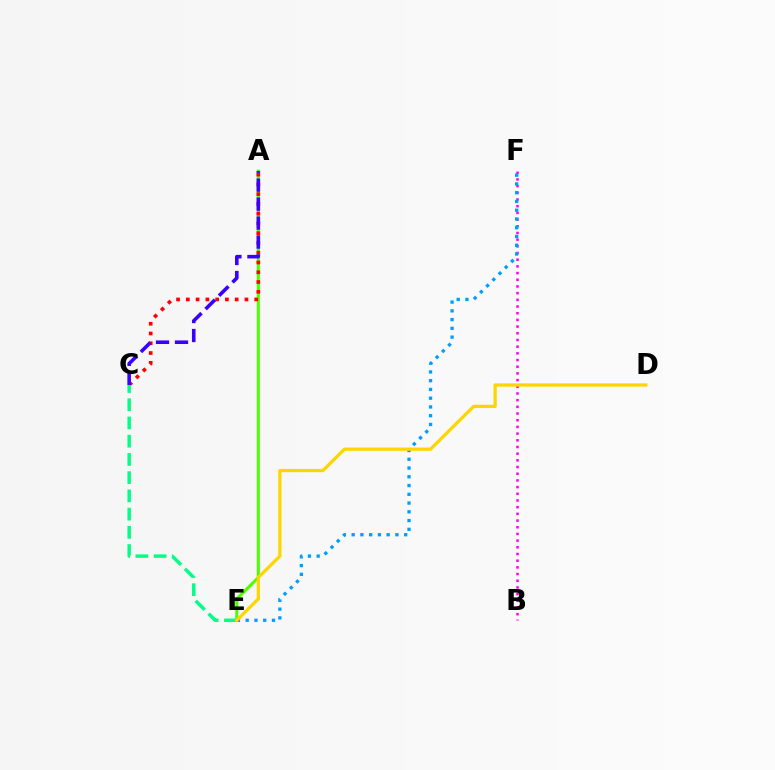{('A', 'E'): [{'color': '#4fff00', 'line_style': 'solid', 'thickness': 2.22}], ('B', 'F'): [{'color': '#ff00ed', 'line_style': 'dotted', 'thickness': 1.82}], ('A', 'C'): [{'color': '#ff0000', 'line_style': 'dotted', 'thickness': 2.65}, {'color': '#3700ff', 'line_style': 'dashed', 'thickness': 2.58}], ('C', 'E'): [{'color': '#00ff86', 'line_style': 'dashed', 'thickness': 2.48}], ('E', 'F'): [{'color': '#009eff', 'line_style': 'dotted', 'thickness': 2.38}], ('D', 'E'): [{'color': '#ffd500', 'line_style': 'solid', 'thickness': 2.34}]}